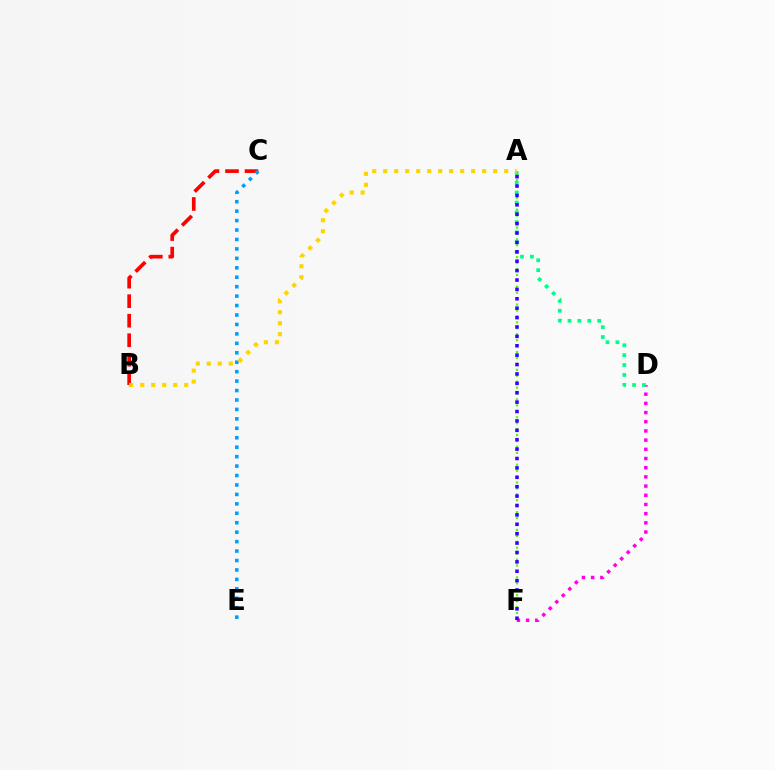{('D', 'F'): [{'color': '#ff00ed', 'line_style': 'dotted', 'thickness': 2.5}], ('A', 'F'): [{'color': '#4fff00', 'line_style': 'dotted', 'thickness': 1.61}, {'color': '#3700ff', 'line_style': 'dotted', 'thickness': 2.55}], ('A', 'D'): [{'color': '#00ff86', 'line_style': 'dotted', 'thickness': 2.69}], ('B', 'C'): [{'color': '#ff0000', 'line_style': 'dashed', 'thickness': 2.65}], ('C', 'E'): [{'color': '#009eff', 'line_style': 'dotted', 'thickness': 2.57}], ('A', 'B'): [{'color': '#ffd500', 'line_style': 'dotted', 'thickness': 2.99}]}